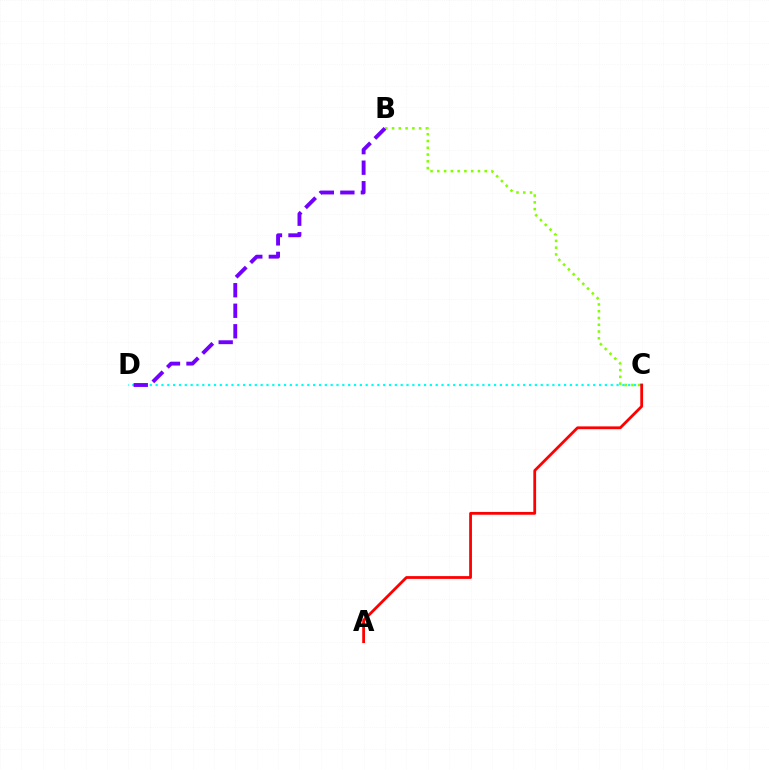{('B', 'C'): [{'color': '#84ff00', 'line_style': 'dotted', 'thickness': 1.84}], ('C', 'D'): [{'color': '#00fff6', 'line_style': 'dotted', 'thickness': 1.59}], ('A', 'C'): [{'color': '#ff0000', 'line_style': 'solid', 'thickness': 2.0}], ('B', 'D'): [{'color': '#7200ff', 'line_style': 'dashed', 'thickness': 2.79}]}